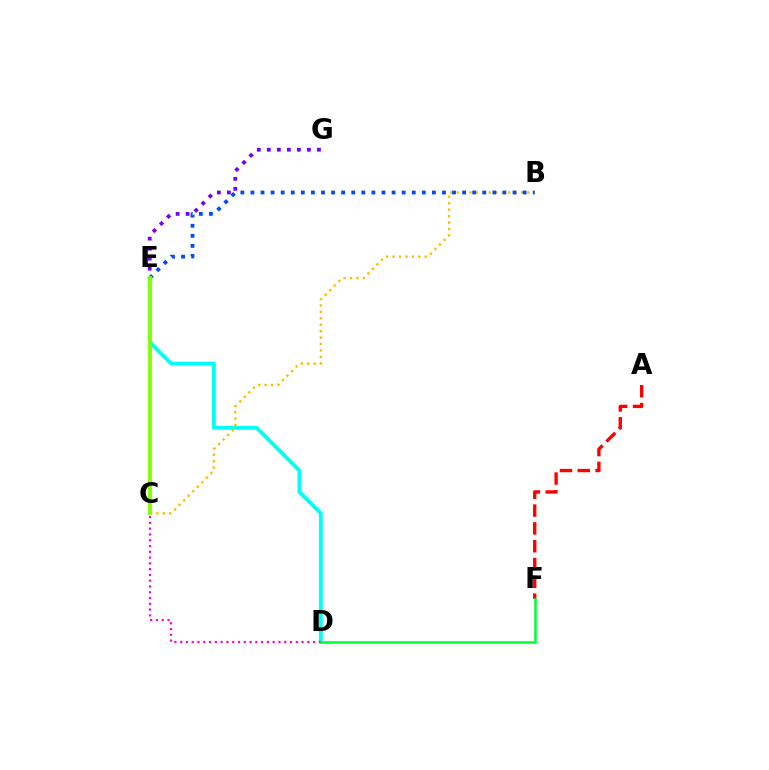{('D', 'E'): [{'color': '#00fff6', 'line_style': 'solid', 'thickness': 2.77}], ('B', 'C'): [{'color': '#ffbd00', 'line_style': 'dotted', 'thickness': 1.75}], ('A', 'F'): [{'color': '#ff0000', 'line_style': 'dashed', 'thickness': 2.42}], ('C', 'D'): [{'color': '#ff00cf', 'line_style': 'dotted', 'thickness': 1.57}], ('D', 'F'): [{'color': '#00ff39', 'line_style': 'solid', 'thickness': 1.84}], ('B', 'E'): [{'color': '#004bff', 'line_style': 'dotted', 'thickness': 2.74}], ('E', 'G'): [{'color': '#7200ff', 'line_style': 'dotted', 'thickness': 2.72}], ('C', 'E'): [{'color': '#84ff00', 'line_style': 'solid', 'thickness': 2.77}]}